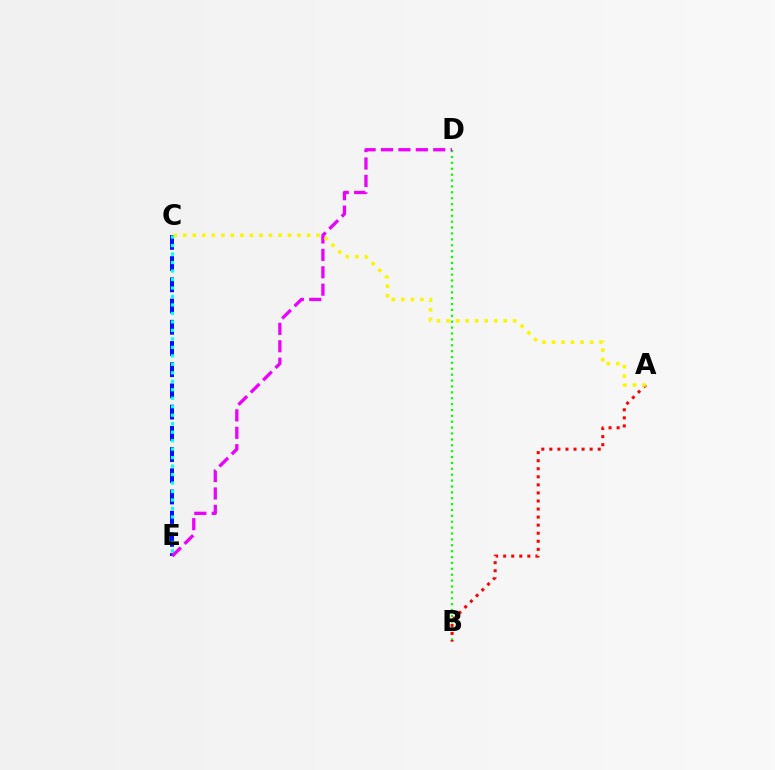{('C', 'E'): [{'color': '#0010ff', 'line_style': 'dashed', 'thickness': 2.88}, {'color': '#00fff6', 'line_style': 'dotted', 'thickness': 2.3}], ('B', 'D'): [{'color': '#08ff00', 'line_style': 'dotted', 'thickness': 1.6}], ('A', 'B'): [{'color': '#ff0000', 'line_style': 'dotted', 'thickness': 2.19}], ('D', 'E'): [{'color': '#ee00ff', 'line_style': 'dashed', 'thickness': 2.37}], ('A', 'C'): [{'color': '#fcf500', 'line_style': 'dotted', 'thickness': 2.59}]}